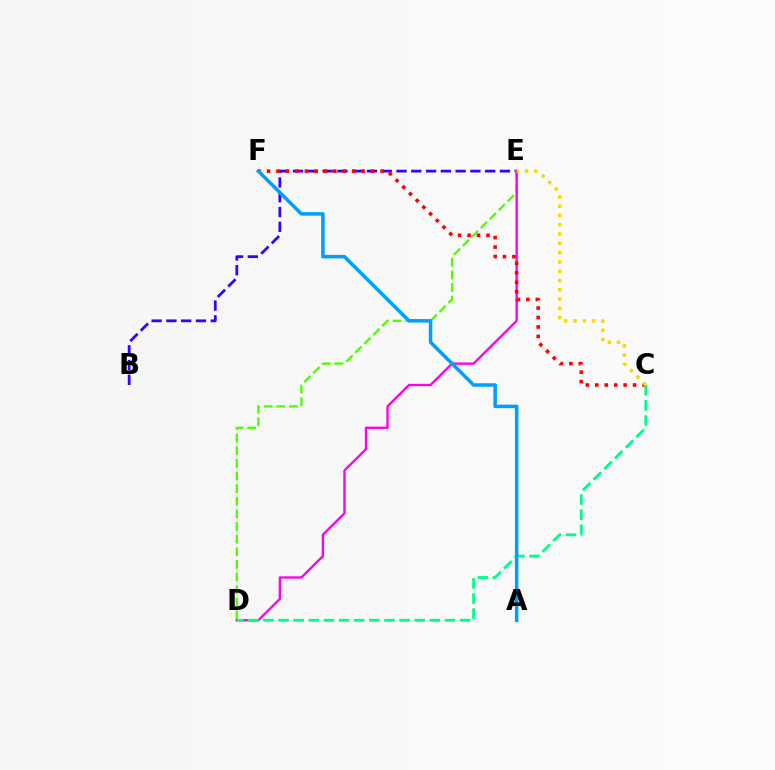{('B', 'E'): [{'color': '#3700ff', 'line_style': 'dashed', 'thickness': 2.01}], ('D', 'E'): [{'color': '#4fff00', 'line_style': 'dashed', 'thickness': 1.72}, {'color': '#ff00ed', 'line_style': 'solid', 'thickness': 1.7}], ('C', 'F'): [{'color': '#ff0000', 'line_style': 'dotted', 'thickness': 2.57}], ('C', 'D'): [{'color': '#00ff86', 'line_style': 'dashed', 'thickness': 2.05}], ('A', 'F'): [{'color': '#009eff', 'line_style': 'solid', 'thickness': 2.53}], ('C', 'E'): [{'color': '#ffd500', 'line_style': 'dotted', 'thickness': 2.52}]}